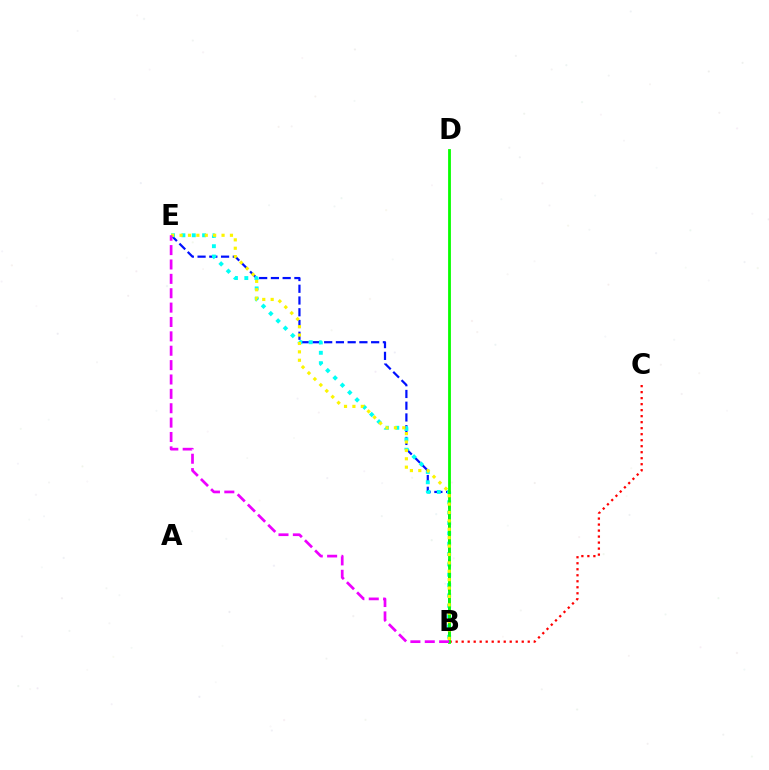{('B', 'C'): [{'color': '#ff0000', 'line_style': 'dotted', 'thickness': 1.63}], ('B', 'E'): [{'color': '#0010ff', 'line_style': 'dashed', 'thickness': 1.6}, {'color': '#00fff6', 'line_style': 'dotted', 'thickness': 2.81}, {'color': '#fcf500', 'line_style': 'dotted', 'thickness': 2.28}, {'color': '#ee00ff', 'line_style': 'dashed', 'thickness': 1.95}], ('B', 'D'): [{'color': '#08ff00', 'line_style': 'solid', 'thickness': 2.02}]}